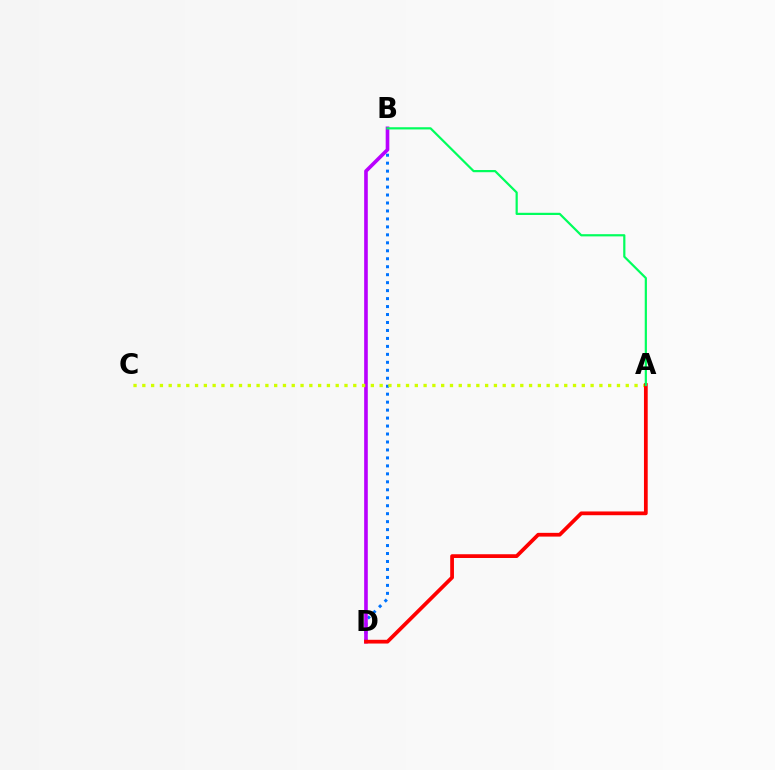{('B', 'D'): [{'color': '#0074ff', 'line_style': 'dotted', 'thickness': 2.16}, {'color': '#b900ff', 'line_style': 'solid', 'thickness': 2.61}], ('A', 'C'): [{'color': '#d1ff00', 'line_style': 'dotted', 'thickness': 2.39}], ('A', 'D'): [{'color': '#ff0000', 'line_style': 'solid', 'thickness': 2.7}], ('A', 'B'): [{'color': '#00ff5c', 'line_style': 'solid', 'thickness': 1.59}]}